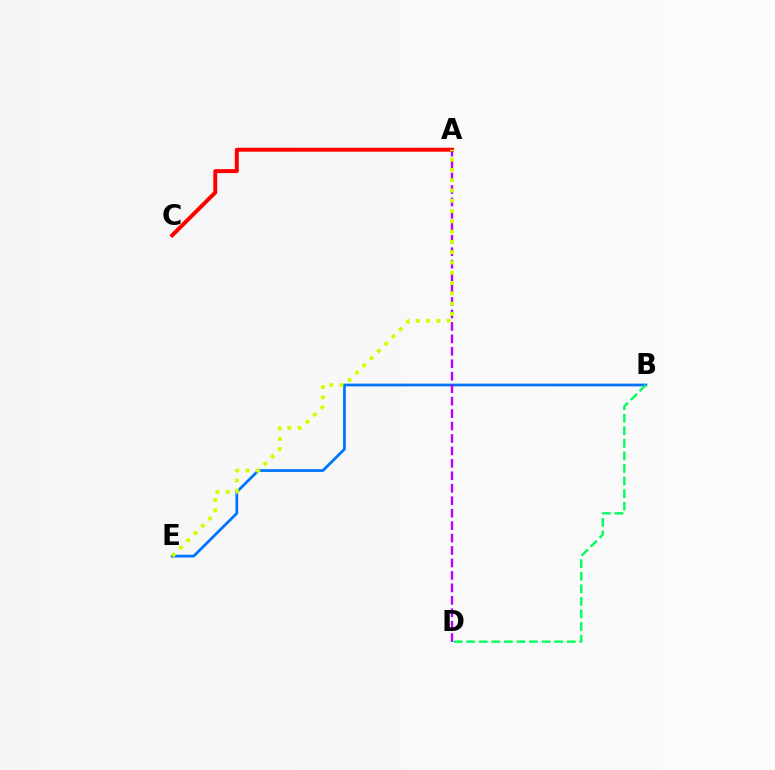{('B', 'E'): [{'color': '#0074ff', 'line_style': 'solid', 'thickness': 1.99}], ('B', 'D'): [{'color': '#00ff5c', 'line_style': 'dashed', 'thickness': 1.71}], ('A', 'D'): [{'color': '#b900ff', 'line_style': 'dashed', 'thickness': 1.69}], ('A', 'C'): [{'color': '#ff0000', 'line_style': 'solid', 'thickness': 2.84}], ('A', 'E'): [{'color': '#d1ff00', 'line_style': 'dotted', 'thickness': 2.8}]}